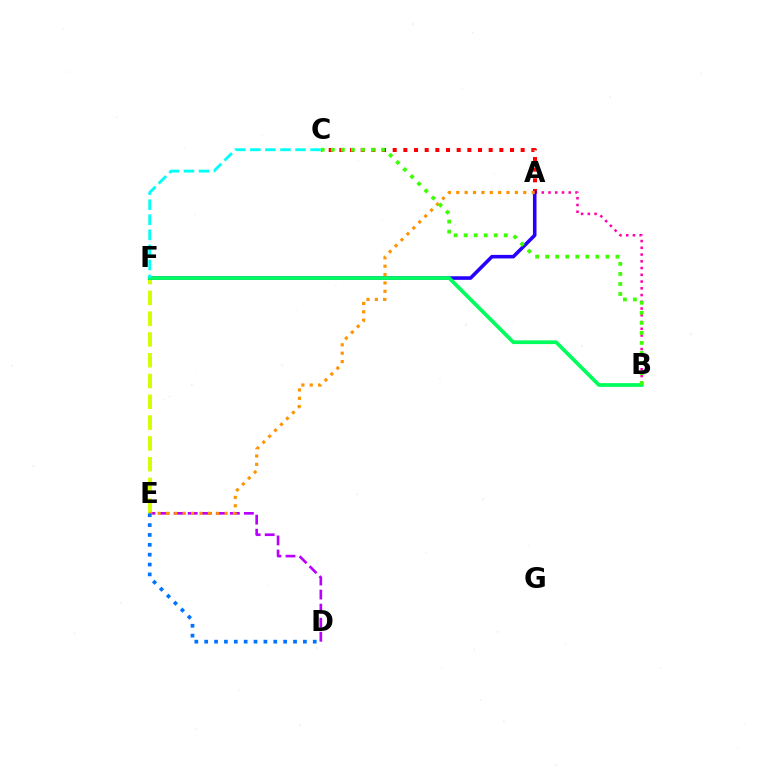{('E', 'F'): [{'color': '#d1ff00', 'line_style': 'dashed', 'thickness': 2.82}], ('A', 'B'): [{'color': '#ff00ac', 'line_style': 'dotted', 'thickness': 1.83}], ('A', 'C'): [{'color': '#ff0000', 'line_style': 'dotted', 'thickness': 2.9}], ('D', 'E'): [{'color': '#b900ff', 'line_style': 'dashed', 'thickness': 1.91}, {'color': '#0074ff', 'line_style': 'dotted', 'thickness': 2.68}], ('A', 'F'): [{'color': '#2500ff', 'line_style': 'solid', 'thickness': 2.57}], ('B', 'F'): [{'color': '#00ff5c', 'line_style': 'solid', 'thickness': 2.68}], ('C', 'F'): [{'color': '#00fff6', 'line_style': 'dashed', 'thickness': 2.05}], ('A', 'E'): [{'color': '#ff9400', 'line_style': 'dotted', 'thickness': 2.28}], ('B', 'C'): [{'color': '#3dff00', 'line_style': 'dotted', 'thickness': 2.73}]}